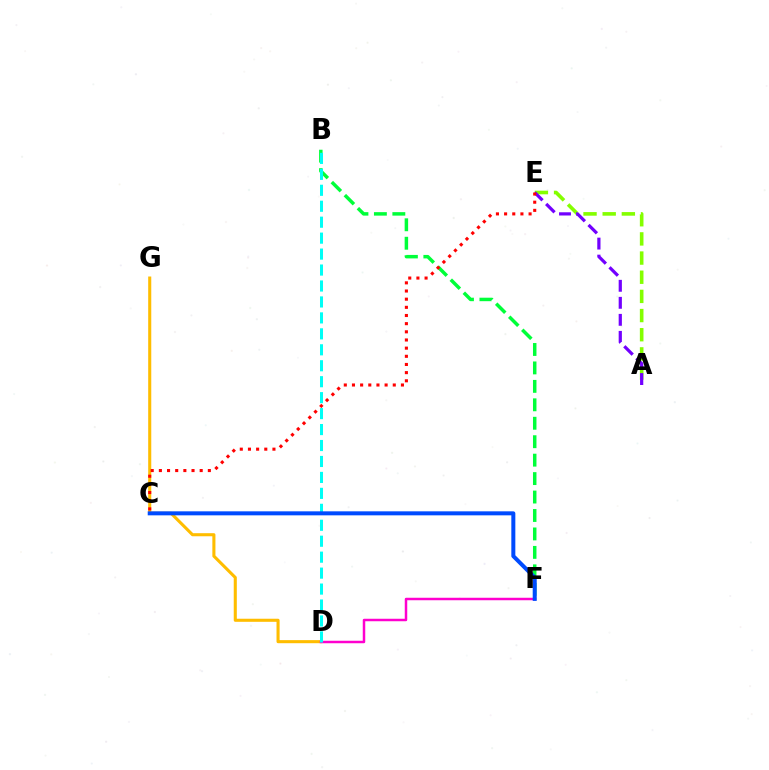{('D', 'G'): [{'color': '#ffbd00', 'line_style': 'solid', 'thickness': 2.22}], ('D', 'F'): [{'color': '#ff00cf', 'line_style': 'solid', 'thickness': 1.79}], ('B', 'F'): [{'color': '#00ff39', 'line_style': 'dashed', 'thickness': 2.51}], ('B', 'D'): [{'color': '#00fff6', 'line_style': 'dashed', 'thickness': 2.17}], ('C', 'F'): [{'color': '#004bff', 'line_style': 'solid', 'thickness': 2.88}], ('A', 'E'): [{'color': '#84ff00', 'line_style': 'dashed', 'thickness': 2.6}, {'color': '#7200ff', 'line_style': 'dashed', 'thickness': 2.31}], ('C', 'E'): [{'color': '#ff0000', 'line_style': 'dotted', 'thickness': 2.22}]}